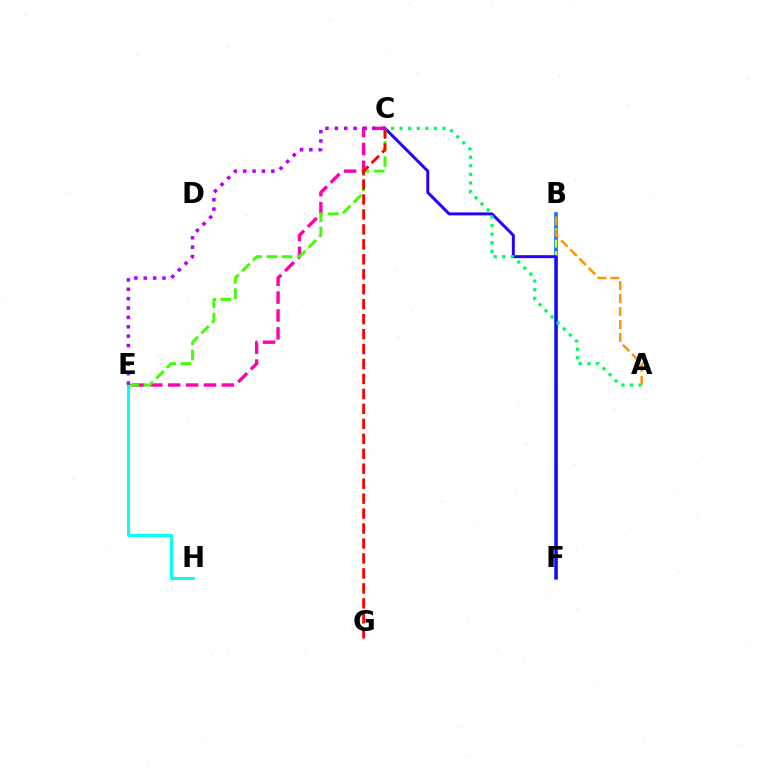{('B', 'F'): [{'color': '#0074ff', 'line_style': 'solid', 'thickness': 2.61}, {'color': '#d1ff00', 'line_style': 'dashed', 'thickness': 1.55}], ('C', 'E'): [{'color': '#ff00ac', 'line_style': 'dashed', 'thickness': 2.43}, {'color': '#3dff00', 'line_style': 'dashed', 'thickness': 2.07}, {'color': '#b900ff', 'line_style': 'dotted', 'thickness': 2.55}], ('C', 'F'): [{'color': '#2500ff', 'line_style': 'solid', 'thickness': 2.13}], ('A', 'B'): [{'color': '#ff9400', 'line_style': 'dashed', 'thickness': 1.76}], ('A', 'C'): [{'color': '#00ff5c', 'line_style': 'dotted', 'thickness': 2.33}], ('E', 'H'): [{'color': '#00fff6', 'line_style': 'solid', 'thickness': 2.12}], ('C', 'G'): [{'color': '#ff0000', 'line_style': 'dashed', 'thickness': 2.03}]}